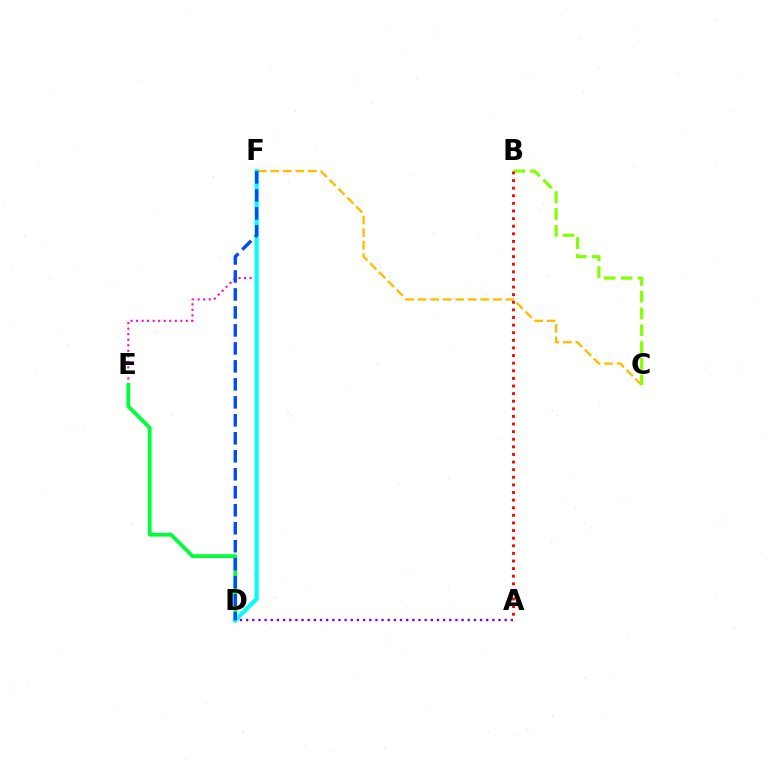{('C', 'F'): [{'color': '#ffbd00', 'line_style': 'dashed', 'thickness': 1.7}], ('B', 'C'): [{'color': '#84ff00', 'line_style': 'dashed', 'thickness': 2.28}], ('E', 'F'): [{'color': '#ff00cf', 'line_style': 'dotted', 'thickness': 1.5}], ('A', 'D'): [{'color': '#7200ff', 'line_style': 'dotted', 'thickness': 1.67}], ('D', 'E'): [{'color': '#00ff39', 'line_style': 'solid', 'thickness': 2.72}], ('A', 'B'): [{'color': '#ff0000', 'line_style': 'dotted', 'thickness': 2.07}], ('D', 'F'): [{'color': '#00fff6', 'line_style': 'solid', 'thickness': 2.96}, {'color': '#004bff', 'line_style': 'dashed', 'thickness': 2.44}]}